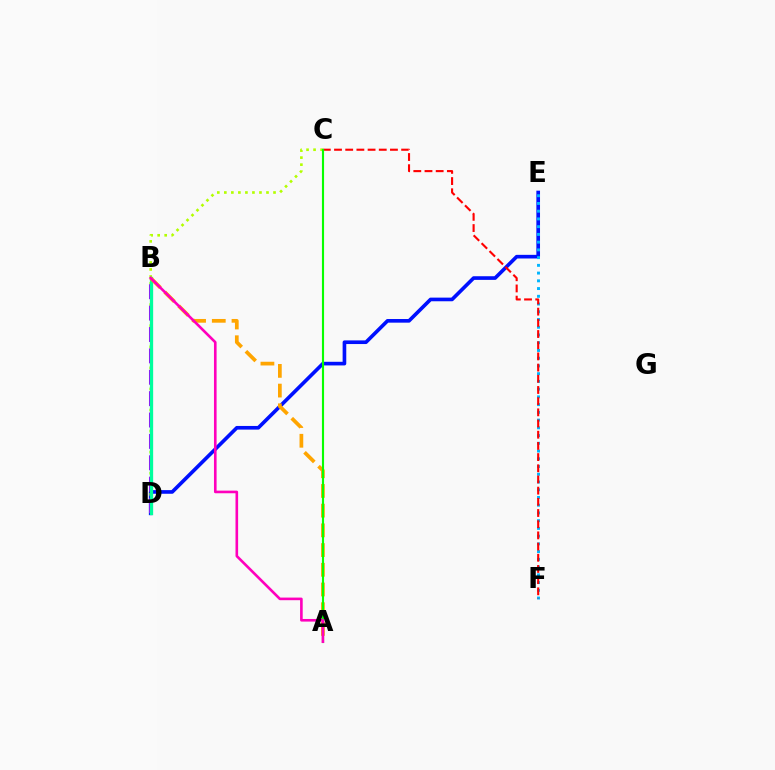{('D', 'E'): [{'color': '#0010ff', 'line_style': 'solid', 'thickness': 2.63}], ('C', 'D'): [{'color': '#b3ff00', 'line_style': 'dotted', 'thickness': 1.91}], ('B', 'D'): [{'color': '#9b00ff', 'line_style': 'dashed', 'thickness': 2.9}, {'color': '#00ff9d', 'line_style': 'solid', 'thickness': 2.36}], ('E', 'F'): [{'color': '#00b5ff', 'line_style': 'dotted', 'thickness': 2.1}], ('C', 'F'): [{'color': '#ff0000', 'line_style': 'dashed', 'thickness': 1.52}], ('A', 'B'): [{'color': '#ffa500', 'line_style': 'dashed', 'thickness': 2.68}, {'color': '#ff00bd', 'line_style': 'solid', 'thickness': 1.89}], ('A', 'C'): [{'color': '#08ff00', 'line_style': 'solid', 'thickness': 1.54}]}